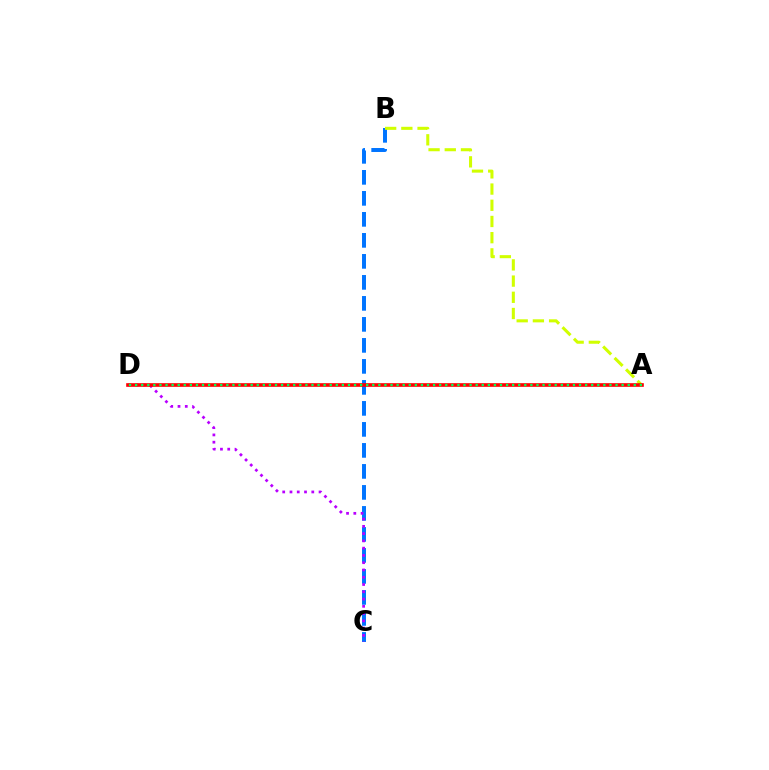{('B', 'C'): [{'color': '#0074ff', 'line_style': 'dashed', 'thickness': 2.85}], ('C', 'D'): [{'color': '#b900ff', 'line_style': 'dotted', 'thickness': 1.98}], ('A', 'B'): [{'color': '#d1ff00', 'line_style': 'dashed', 'thickness': 2.2}], ('A', 'D'): [{'color': '#ff0000', 'line_style': 'solid', 'thickness': 2.62}, {'color': '#00ff5c', 'line_style': 'dotted', 'thickness': 1.65}]}